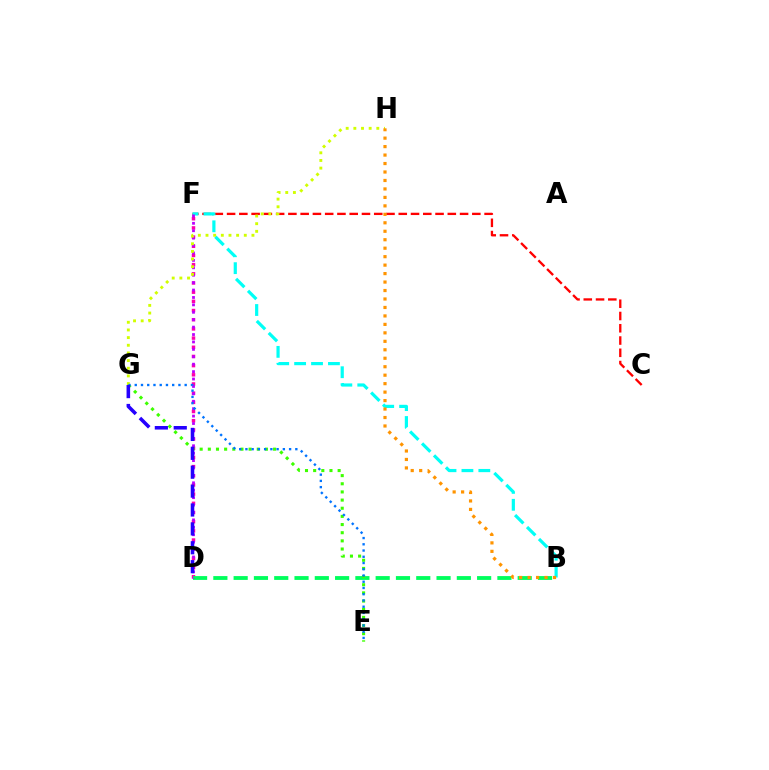{('D', 'F'): [{'color': '#ff00ac', 'line_style': 'dotted', 'thickness': 2.49}, {'color': '#b900ff', 'line_style': 'dotted', 'thickness': 2.01}], ('C', 'F'): [{'color': '#ff0000', 'line_style': 'dashed', 'thickness': 1.67}], ('B', 'D'): [{'color': '#00ff5c', 'line_style': 'dashed', 'thickness': 2.76}], ('B', 'F'): [{'color': '#00fff6', 'line_style': 'dashed', 'thickness': 2.3}], ('E', 'G'): [{'color': '#3dff00', 'line_style': 'dotted', 'thickness': 2.22}, {'color': '#0074ff', 'line_style': 'dotted', 'thickness': 1.7}], ('G', 'H'): [{'color': '#d1ff00', 'line_style': 'dotted', 'thickness': 2.08}], ('B', 'H'): [{'color': '#ff9400', 'line_style': 'dotted', 'thickness': 2.3}], ('D', 'G'): [{'color': '#2500ff', 'line_style': 'dashed', 'thickness': 2.57}]}